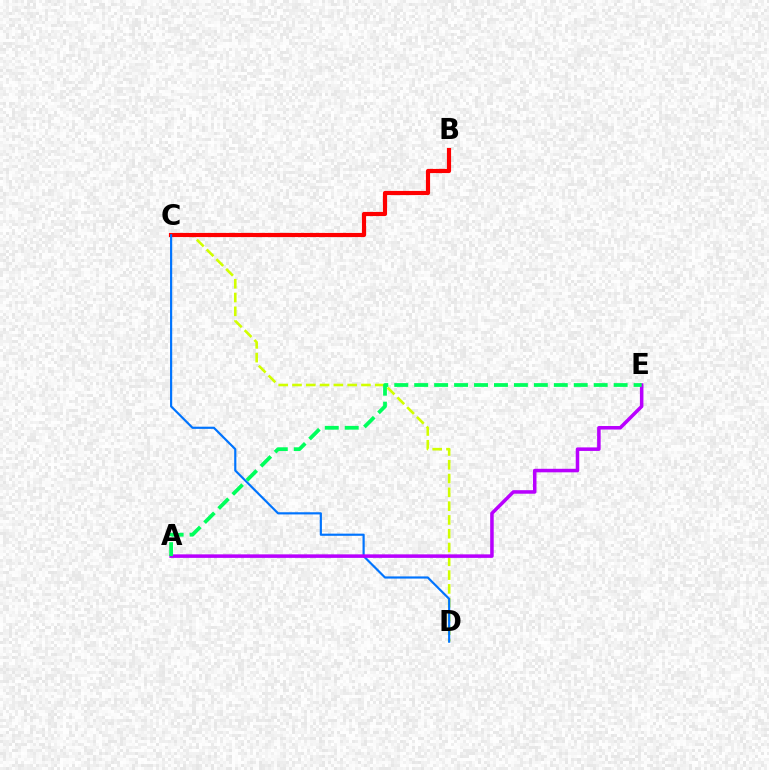{('C', 'D'): [{'color': '#d1ff00', 'line_style': 'dashed', 'thickness': 1.87}, {'color': '#0074ff', 'line_style': 'solid', 'thickness': 1.56}], ('B', 'C'): [{'color': '#ff0000', 'line_style': 'solid', 'thickness': 2.99}], ('A', 'E'): [{'color': '#b900ff', 'line_style': 'solid', 'thickness': 2.54}, {'color': '#00ff5c', 'line_style': 'dashed', 'thickness': 2.71}]}